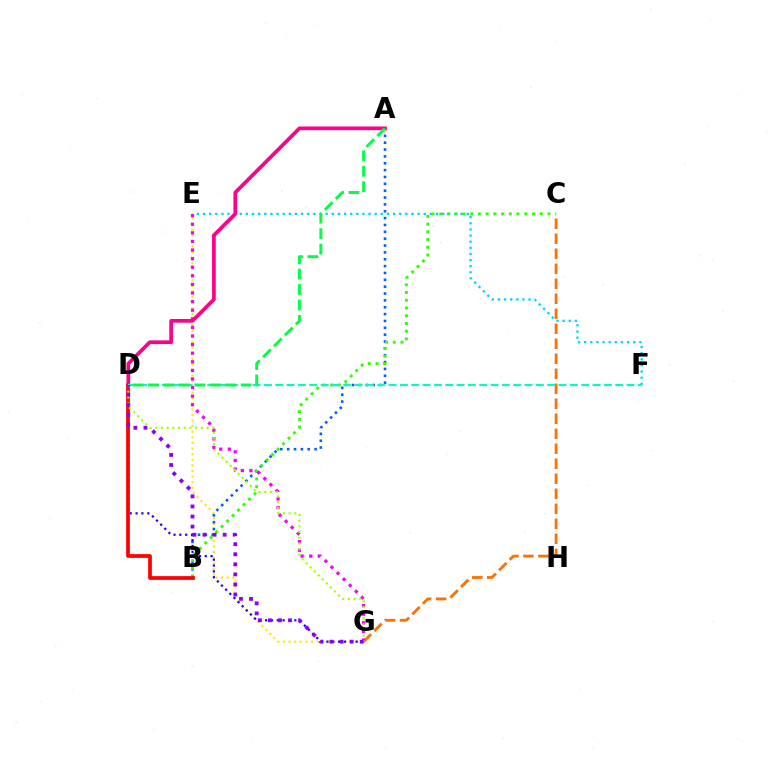{('E', 'G'): [{'color': '#ffe600', 'line_style': 'dotted', 'thickness': 1.53}, {'color': '#fa00f9', 'line_style': 'dotted', 'thickness': 2.34}], ('C', 'G'): [{'color': '#ff7000', 'line_style': 'dashed', 'thickness': 2.04}], ('E', 'F'): [{'color': '#00d3ff', 'line_style': 'dotted', 'thickness': 1.67}], ('A', 'B'): [{'color': '#005dff', 'line_style': 'dotted', 'thickness': 1.86}], ('D', 'G'): [{'color': '#1900ff', 'line_style': 'dotted', 'thickness': 1.59}, {'color': '#a2ff00', 'line_style': 'dotted', 'thickness': 1.55}, {'color': '#8a00ff', 'line_style': 'dotted', 'thickness': 2.73}], ('B', 'C'): [{'color': '#31ff00', 'line_style': 'dotted', 'thickness': 2.1}], ('B', 'D'): [{'color': '#ff0000', 'line_style': 'solid', 'thickness': 2.69}], ('A', 'D'): [{'color': '#ff0088', 'line_style': 'solid', 'thickness': 2.67}, {'color': '#00ff45', 'line_style': 'dashed', 'thickness': 2.1}], ('D', 'F'): [{'color': '#00ffbb', 'line_style': 'dashed', 'thickness': 1.54}]}